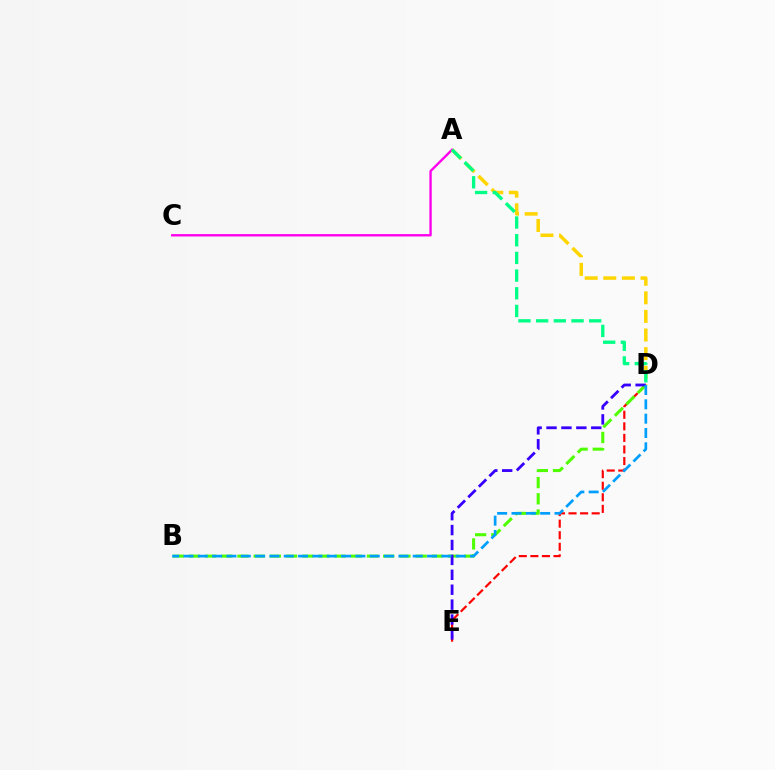{('D', 'E'): [{'color': '#ff0000', 'line_style': 'dashed', 'thickness': 1.57}, {'color': '#3700ff', 'line_style': 'dashed', 'thickness': 2.03}], ('A', 'C'): [{'color': '#ff00ed', 'line_style': 'solid', 'thickness': 1.71}], ('B', 'D'): [{'color': '#4fff00', 'line_style': 'dashed', 'thickness': 2.2}, {'color': '#009eff', 'line_style': 'dashed', 'thickness': 1.95}], ('A', 'D'): [{'color': '#ffd500', 'line_style': 'dashed', 'thickness': 2.53}, {'color': '#00ff86', 'line_style': 'dashed', 'thickness': 2.4}]}